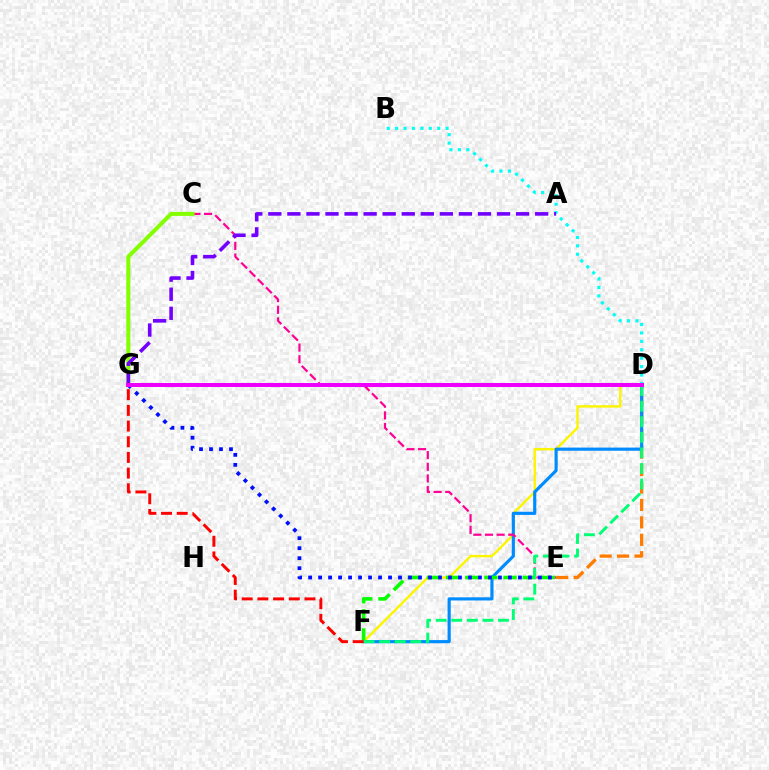{('D', 'E'): [{'color': '#ff7c00', 'line_style': 'dashed', 'thickness': 2.37}], ('D', 'F'): [{'color': '#fcf500', 'line_style': 'solid', 'thickness': 1.74}, {'color': '#008cff', 'line_style': 'solid', 'thickness': 2.28}, {'color': '#00ff74', 'line_style': 'dashed', 'thickness': 2.12}], ('B', 'D'): [{'color': '#00fff6', 'line_style': 'dotted', 'thickness': 2.29}], ('C', 'E'): [{'color': '#ff0094', 'line_style': 'dashed', 'thickness': 1.58}], ('C', 'G'): [{'color': '#84ff00', 'line_style': 'solid', 'thickness': 2.92}], ('E', 'F'): [{'color': '#08ff00', 'line_style': 'dashed', 'thickness': 2.6}], ('E', 'G'): [{'color': '#0010ff', 'line_style': 'dotted', 'thickness': 2.71}], ('A', 'G'): [{'color': '#7200ff', 'line_style': 'dashed', 'thickness': 2.59}], ('F', 'G'): [{'color': '#ff0000', 'line_style': 'dashed', 'thickness': 2.13}], ('D', 'G'): [{'color': '#ee00ff', 'line_style': 'solid', 'thickness': 2.89}]}